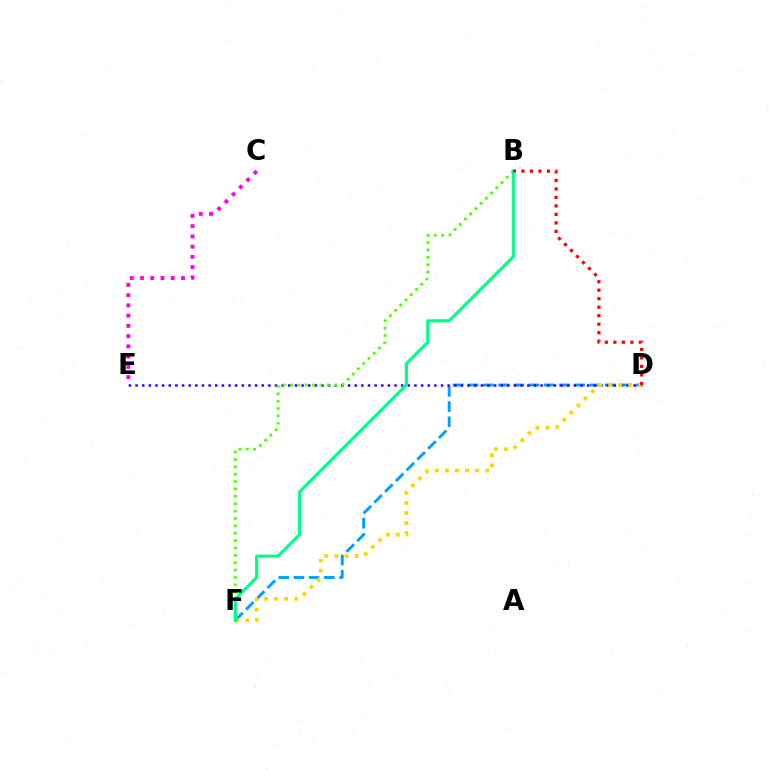{('D', 'F'): [{'color': '#009eff', 'line_style': 'dashed', 'thickness': 2.07}, {'color': '#ffd500', 'line_style': 'dotted', 'thickness': 2.73}], ('D', 'E'): [{'color': '#3700ff', 'line_style': 'dotted', 'thickness': 1.8}], ('B', 'F'): [{'color': '#4fff00', 'line_style': 'dotted', 'thickness': 2.0}, {'color': '#00ff86', 'line_style': 'solid', 'thickness': 2.27}], ('C', 'E'): [{'color': '#ff00ed', 'line_style': 'dotted', 'thickness': 2.78}], ('B', 'D'): [{'color': '#ff0000', 'line_style': 'dotted', 'thickness': 2.31}]}